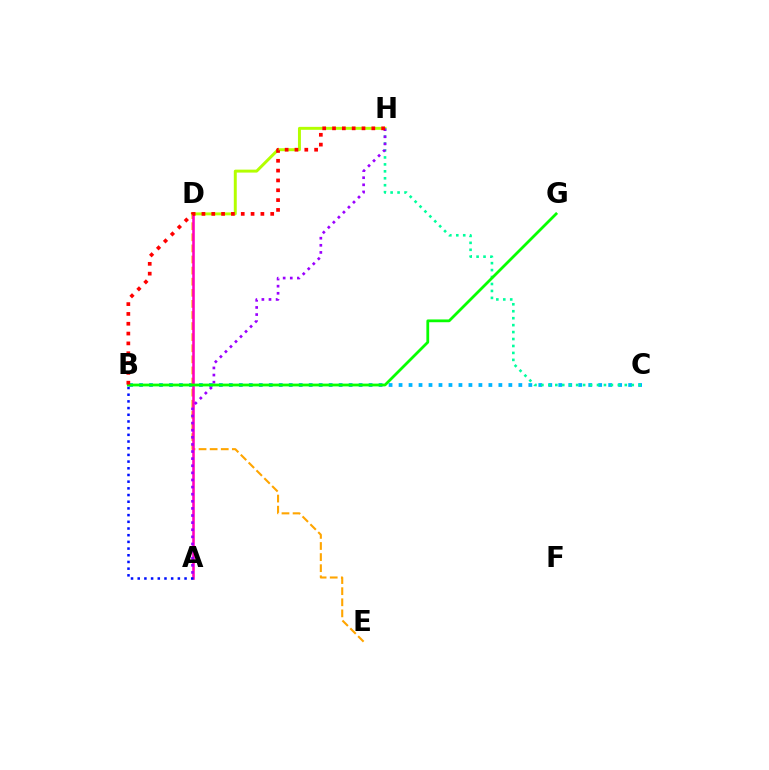{('B', 'C'): [{'color': '#00b5ff', 'line_style': 'dotted', 'thickness': 2.71}], ('D', 'H'): [{'color': '#b3ff00', 'line_style': 'solid', 'thickness': 2.13}], ('D', 'E'): [{'color': '#ffa500', 'line_style': 'dashed', 'thickness': 1.51}], ('A', 'D'): [{'color': '#ff00bd', 'line_style': 'solid', 'thickness': 1.86}], ('C', 'H'): [{'color': '#00ff9d', 'line_style': 'dotted', 'thickness': 1.89}], ('A', 'H'): [{'color': '#9b00ff', 'line_style': 'dotted', 'thickness': 1.93}], ('A', 'B'): [{'color': '#0010ff', 'line_style': 'dotted', 'thickness': 1.82}], ('B', 'G'): [{'color': '#08ff00', 'line_style': 'solid', 'thickness': 2.0}], ('B', 'H'): [{'color': '#ff0000', 'line_style': 'dotted', 'thickness': 2.67}]}